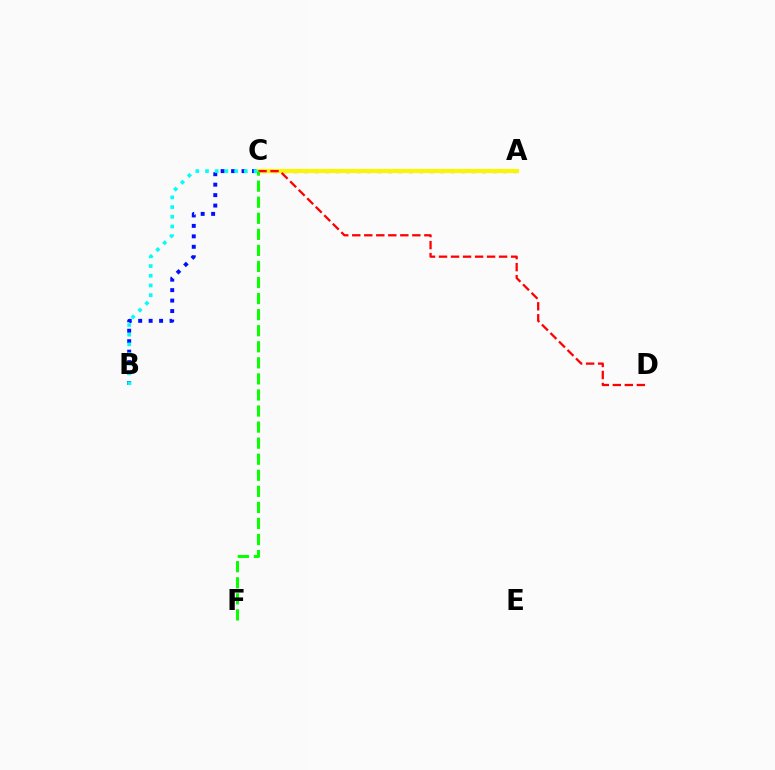{('A', 'C'): [{'color': '#ee00ff', 'line_style': 'dotted', 'thickness': 1.72}, {'color': '#fcf500', 'line_style': 'solid', 'thickness': 2.98}], ('A', 'B'): [{'color': '#0010ff', 'line_style': 'dotted', 'thickness': 2.84}], ('C', 'D'): [{'color': '#ff0000', 'line_style': 'dashed', 'thickness': 1.63}], ('B', 'C'): [{'color': '#00fff6', 'line_style': 'dotted', 'thickness': 2.64}], ('C', 'F'): [{'color': '#08ff00', 'line_style': 'dashed', 'thickness': 2.18}]}